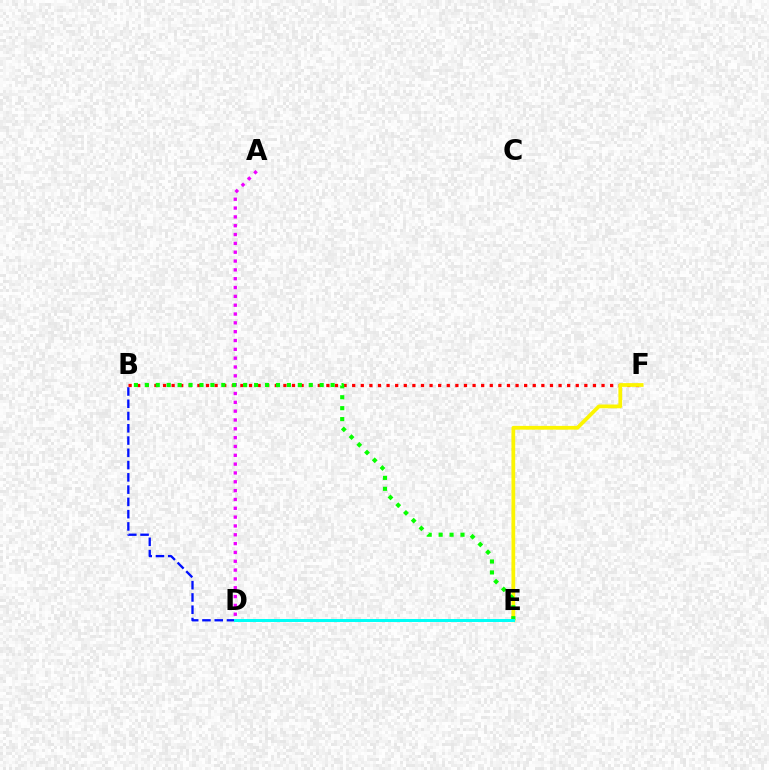{('B', 'D'): [{'color': '#0010ff', 'line_style': 'dashed', 'thickness': 1.67}], ('A', 'D'): [{'color': '#ee00ff', 'line_style': 'dotted', 'thickness': 2.4}], ('B', 'F'): [{'color': '#ff0000', 'line_style': 'dotted', 'thickness': 2.34}], ('E', 'F'): [{'color': '#fcf500', 'line_style': 'solid', 'thickness': 2.7}], ('B', 'E'): [{'color': '#08ff00', 'line_style': 'dotted', 'thickness': 2.97}], ('D', 'E'): [{'color': '#00fff6', 'line_style': 'solid', 'thickness': 2.15}]}